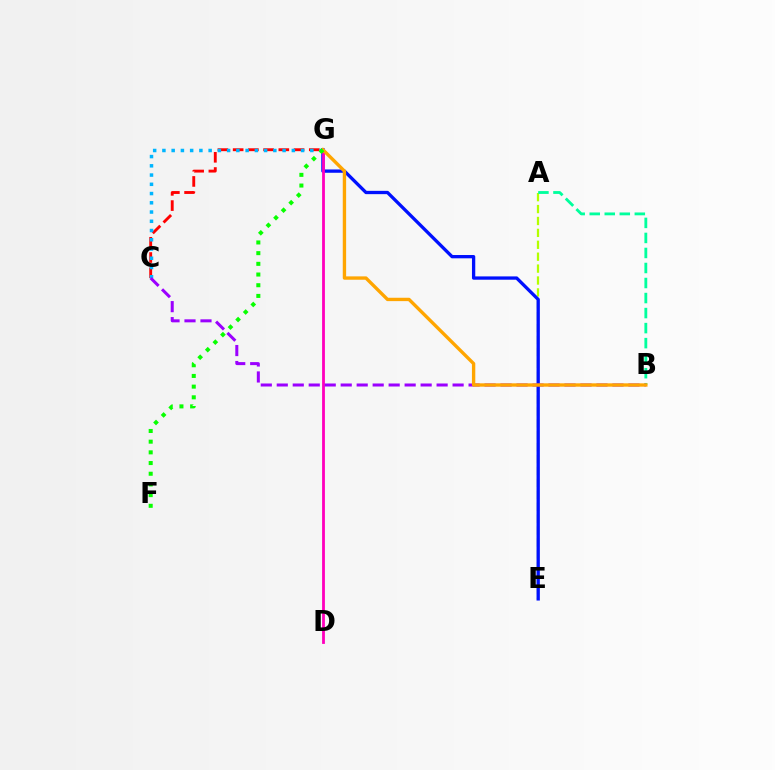{('A', 'E'): [{'color': '#b3ff00', 'line_style': 'dashed', 'thickness': 1.62}], ('E', 'G'): [{'color': '#0010ff', 'line_style': 'solid', 'thickness': 2.38}], ('C', 'G'): [{'color': '#ff0000', 'line_style': 'dashed', 'thickness': 2.07}, {'color': '#00b5ff', 'line_style': 'dotted', 'thickness': 2.51}], ('A', 'B'): [{'color': '#00ff9d', 'line_style': 'dashed', 'thickness': 2.04}], ('D', 'G'): [{'color': '#ff00bd', 'line_style': 'solid', 'thickness': 2.02}], ('B', 'C'): [{'color': '#9b00ff', 'line_style': 'dashed', 'thickness': 2.17}], ('B', 'G'): [{'color': '#ffa500', 'line_style': 'solid', 'thickness': 2.42}], ('F', 'G'): [{'color': '#08ff00', 'line_style': 'dotted', 'thickness': 2.9}]}